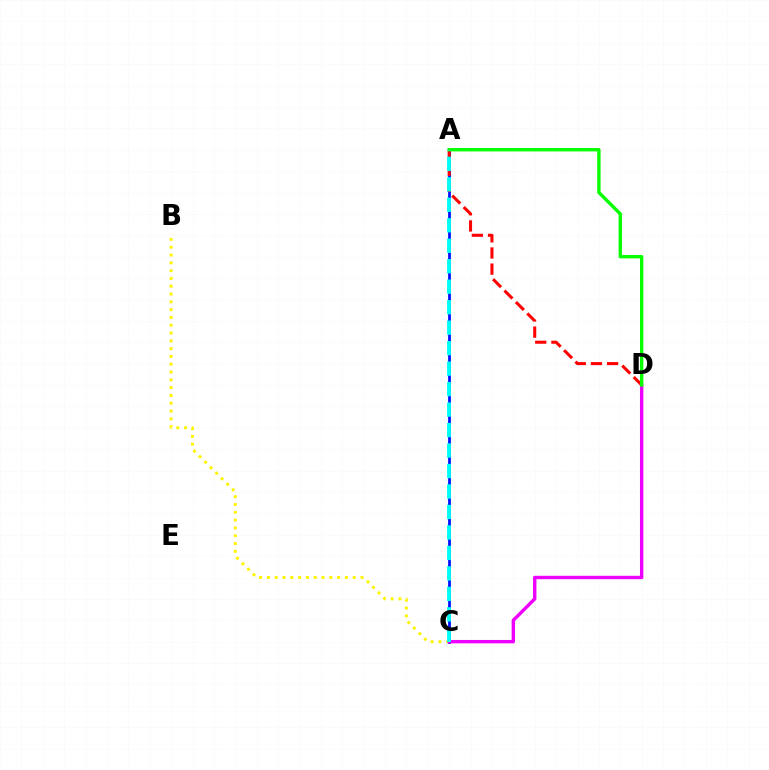{('A', 'C'): [{'color': '#0010ff', 'line_style': 'solid', 'thickness': 2.0}, {'color': '#00fff6', 'line_style': 'dashed', 'thickness': 2.78}], ('B', 'C'): [{'color': '#fcf500', 'line_style': 'dotted', 'thickness': 2.12}], ('A', 'D'): [{'color': '#ff0000', 'line_style': 'dashed', 'thickness': 2.19}, {'color': '#08ff00', 'line_style': 'solid', 'thickness': 2.43}], ('C', 'D'): [{'color': '#ee00ff', 'line_style': 'solid', 'thickness': 2.45}]}